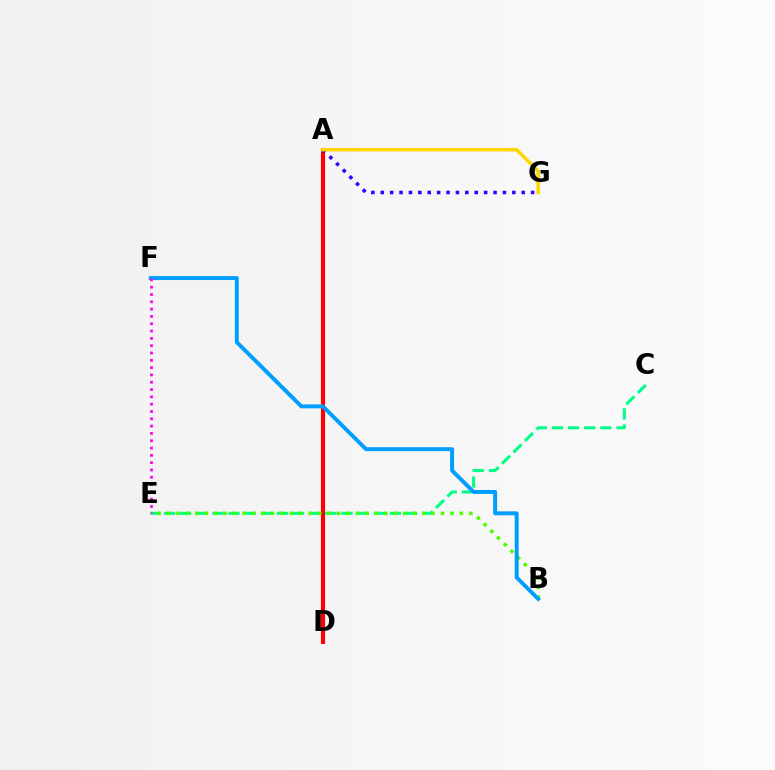{('C', 'E'): [{'color': '#00ff86', 'line_style': 'dashed', 'thickness': 2.19}], ('A', 'D'): [{'color': '#ff0000', 'line_style': 'solid', 'thickness': 2.96}], ('A', 'G'): [{'color': '#3700ff', 'line_style': 'dotted', 'thickness': 2.55}, {'color': '#ffd500', 'line_style': 'solid', 'thickness': 2.5}], ('B', 'E'): [{'color': '#4fff00', 'line_style': 'dotted', 'thickness': 2.57}], ('B', 'F'): [{'color': '#009eff', 'line_style': 'solid', 'thickness': 2.83}], ('E', 'F'): [{'color': '#ff00ed', 'line_style': 'dotted', 'thickness': 1.99}]}